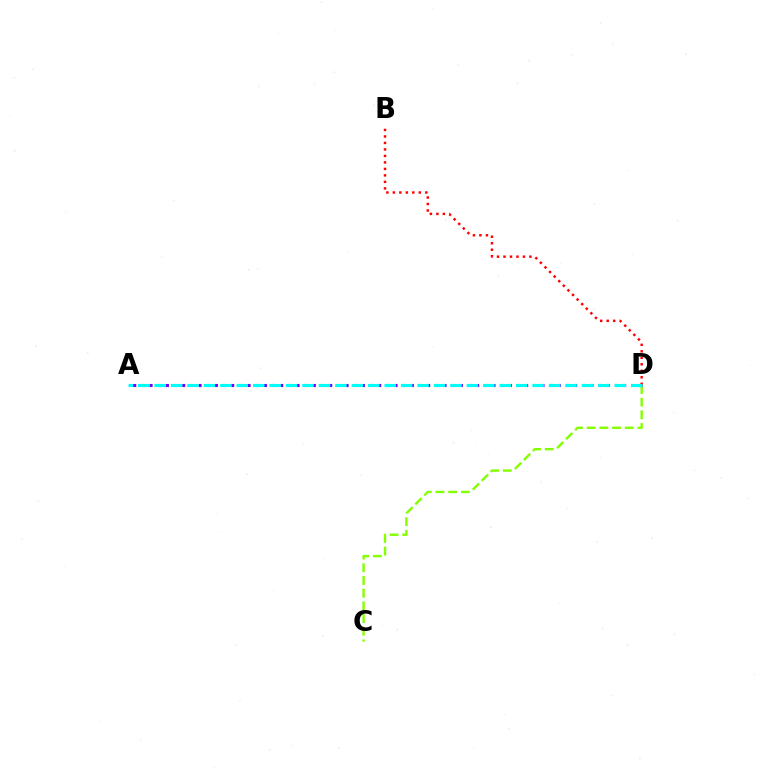{('C', 'D'): [{'color': '#84ff00', 'line_style': 'dashed', 'thickness': 1.72}], ('A', 'D'): [{'color': '#7200ff', 'line_style': 'dotted', 'thickness': 2.22}, {'color': '#00fff6', 'line_style': 'dashed', 'thickness': 2.23}], ('B', 'D'): [{'color': '#ff0000', 'line_style': 'dotted', 'thickness': 1.76}]}